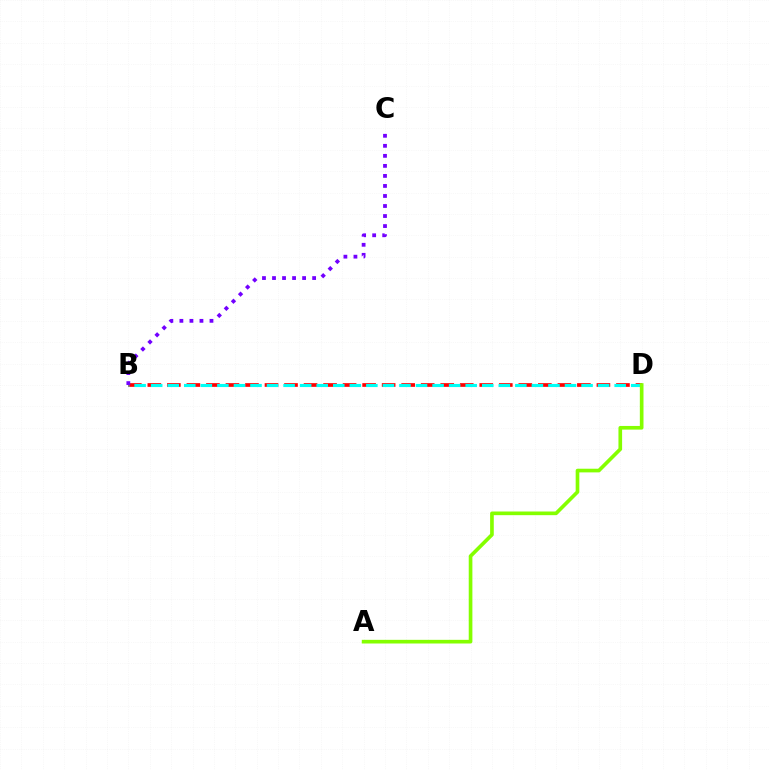{('B', 'D'): [{'color': '#ff0000', 'line_style': 'dashed', 'thickness': 2.65}, {'color': '#00fff6', 'line_style': 'dashed', 'thickness': 2.25}], ('B', 'C'): [{'color': '#7200ff', 'line_style': 'dotted', 'thickness': 2.73}], ('A', 'D'): [{'color': '#84ff00', 'line_style': 'solid', 'thickness': 2.64}]}